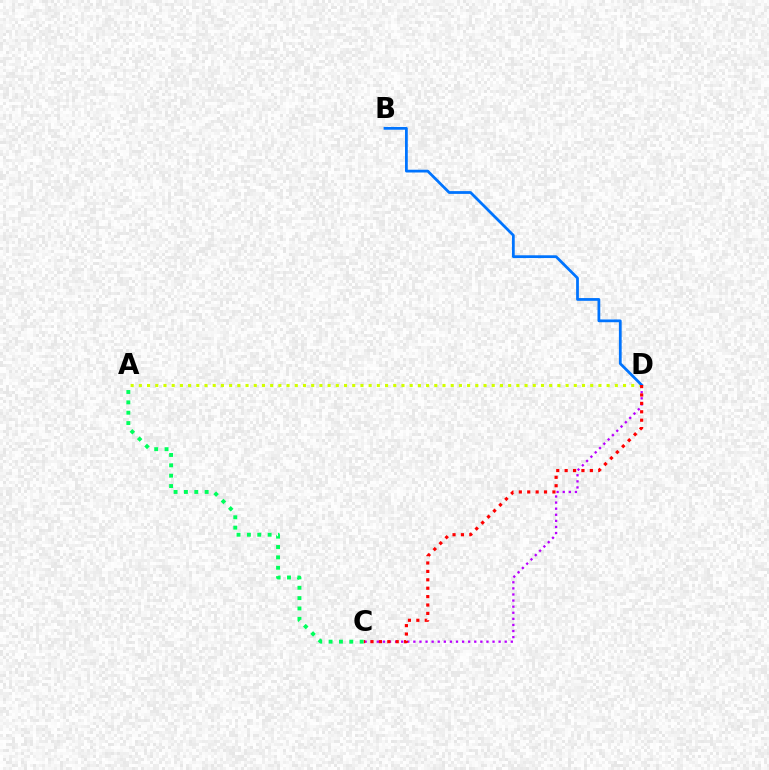{('C', 'D'): [{'color': '#b900ff', 'line_style': 'dotted', 'thickness': 1.65}, {'color': '#ff0000', 'line_style': 'dotted', 'thickness': 2.28}], ('A', 'D'): [{'color': '#d1ff00', 'line_style': 'dotted', 'thickness': 2.23}], ('B', 'D'): [{'color': '#0074ff', 'line_style': 'solid', 'thickness': 2.0}], ('A', 'C'): [{'color': '#00ff5c', 'line_style': 'dotted', 'thickness': 2.81}]}